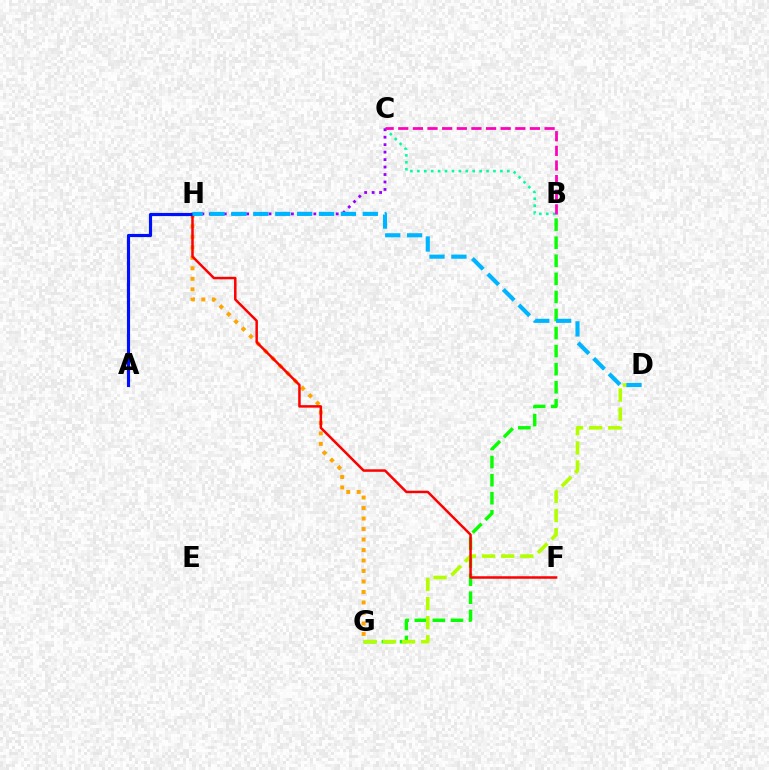{('B', 'G'): [{'color': '#08ff00', 'line_style': 'dashed', 'thickness': 2.45}], ('D', 'G'): [{'color': '#b3ff00', 'line_style': 'dashed', 'thickness': 2.6}], ('B', 'C'): [{'color': '#00ff9d', 'line_style': 'dotted', 'thickness': 1.88}, {'color': '#ff00bd', 'line_style': 'dashed', 'thickness': 1.99}], ('G', 'H'): [{'color': '#ffa500', 'line_style': 'dotted', 'thickness': 2.85}], ('C', 'H'): [{'color': '#9b00ff', 'line_style': 'dotted', 'thickness': 2.03}], ('F', 'H'): [{'color': '#ff0000', 'line_style': 'solid', 'thickness': 1.8}], ('A', 'H'): [{'color': '#0010ff', 'line_style': 'solid', 'thickness': 2.27}], ('D', 'H'): [{'color': '#00b5ff', 'line_style': 'dashed', 'thickness': 2.97}]}